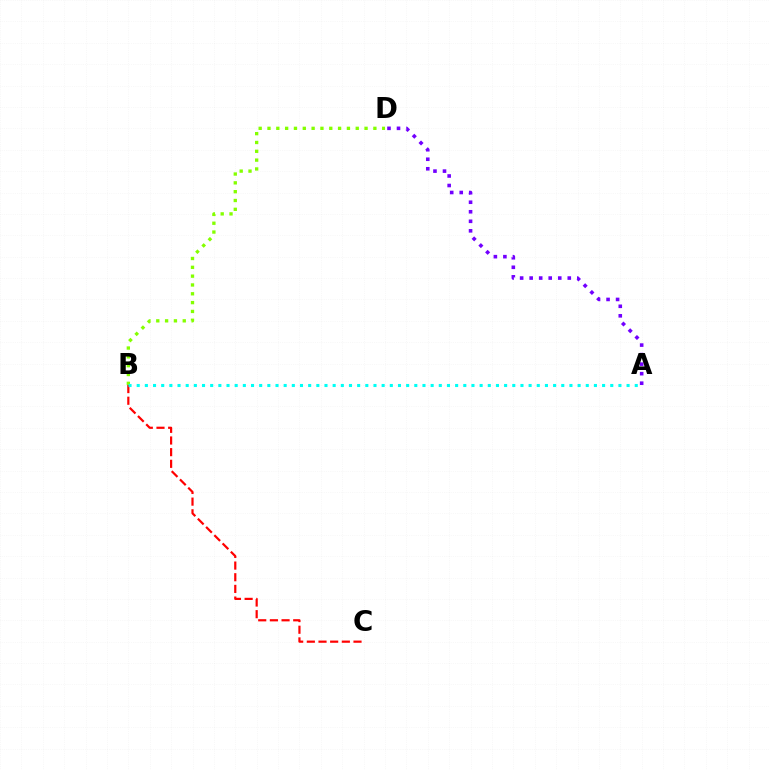{('A', 'D'): [{'color': '#7200ff', 'line_style': 'dotted', 'thickness': 2.59}], ('B', 'D'): [{'color': '#84ff00', 'line_style': 'dotted', 'thickness': 2.4}], ('B', 'C'): [{'color': '#ff0000', 'line_style': 'dashed', 'thickness': 1.58}], ('A', 'B'): [{'color': '#00fff6', 'line_style': 'dotted', 'thickness': 2.22}]}